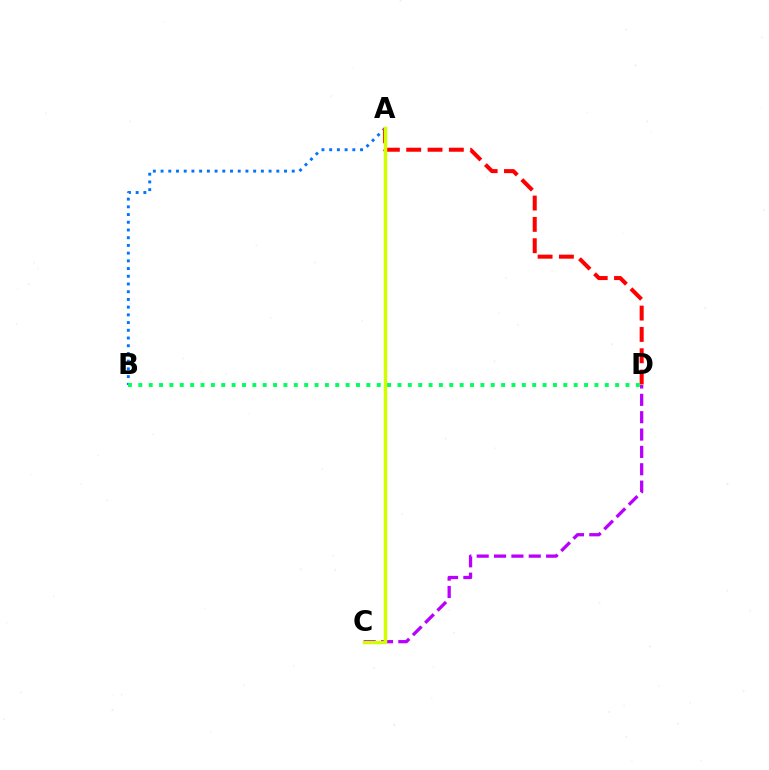{('A', 'B'): [{'color': '#0074ff', 'line_style': 'dotted', 'thickness': 2.1}], ('C', 'D'): [{'color': '#b900ff', 'line_style': 'dashed', 'thickness': 2.36}], ('A', 'D'): [{'color': '#ff0000', 'line_style': 'dashed', 'thickness': 2.9}], ('A', 'C'): [{'color': '#d1ff00', 'line_style': 'solid', 'thickness': 2.51}], ('B', 'D'): [{'color': '#00ff5c', 'line_style': 'dotted', 'thickness': 2.82}]}